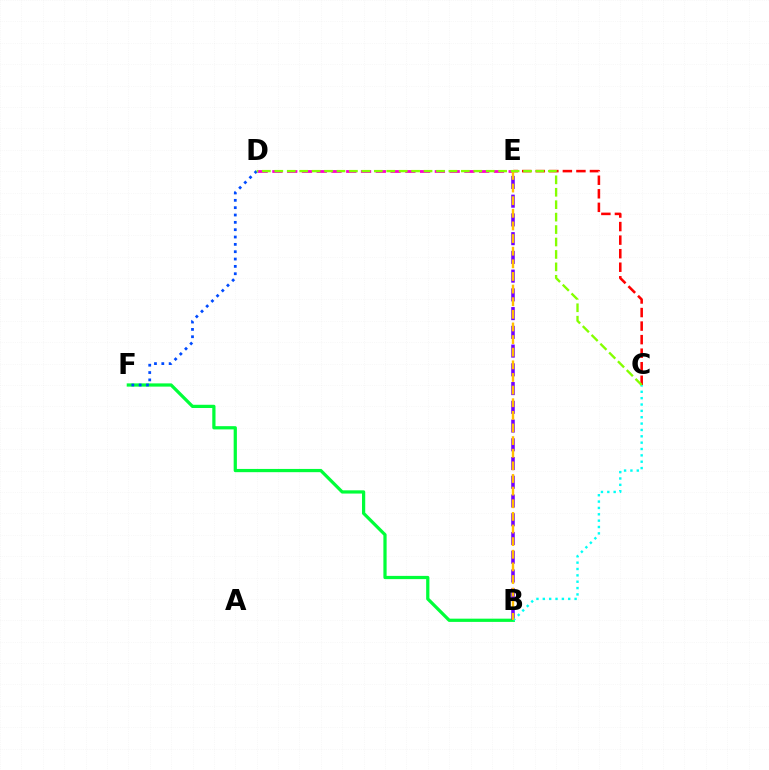{('D', 'E'): [{'color': '#ff00cf', 'line_style': 'dashed', 'thickness': 2.01}], ('B', 'F'): [{'color': '#00ff39', 'line_style': 'solid', 'thickness': 2.33}], ('B', 'E'): [{'color': '#7200ff', 'line_style': 'dashed', 'thickness': 2.55}, {'color': '#ffbd00', 'line_style': 'dashed', 'thickness': 1.72}], ('B', 'C'): [{'color': '#00fff6', 'line_style': 'dotted', 'thickness': 1.73}], ('D', 'F'): [{'color': '#004bff', 'line_style': 'dotted', 'thickness': 1.99}], ('C', 'E'): [{'color': '#ff0000', 'line_style': 'dashed', 'thickness': 1.84}], ('C', 'D'): [{'color': '#84ff00', 'line_style': 'dashed', 'thickness': 1.69}]}